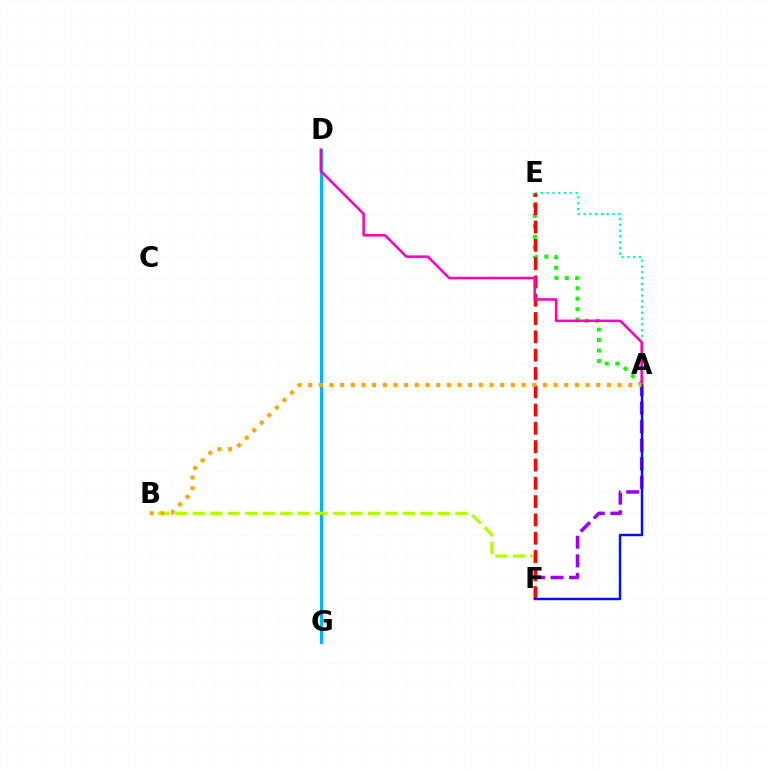{('A', 'E'): [{'color': '#08ff00', 'line_style': 'dotted', 'thickness': 2.84}, {'color': '#00ff9d', 'line_style': 'dotted', 'thickness': 1.57}], ('D', 'G'): [{'color': '#00b5ff', 'line_style': 'solid', 'thickness': 2.25}], ('A', 'F'): [{'color': '#9b00ff', 'line_style': 'dashed', 'thickness': 2.52}, {'color': '#0010ff', 'line_style': 'solid', 'thickness': 1.77}], ('B', 'F'): [{'color': '#b3ff00', 'line_style': 'dashed', 'thickness': 2.38}], ('E', 'F'): [{'color': '#ff0000', 'line_style': 'dashed', 'thickness': 2.49}], ('A', 'D'): [{'color': '#ff00bd', 'line_style': 'solid', 'thickness': 1.83}], ('A', 'B'): [{'color': '#ffa500', 'line_style': 'dotted', 'thickness': 2.9}]}